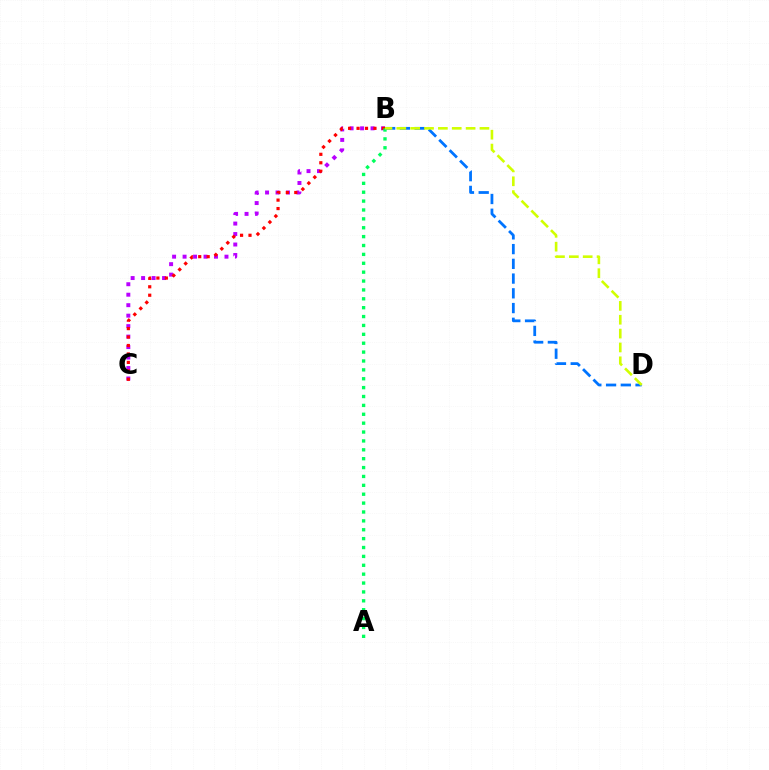{('B', 'C'): [{'color': '#b900ff', 'line_style': 'dotted', 'thickness': 2.85}, {'color': '#ff0000', 'line_style': 'dotted', 'thickness': 2.3}], ('A', 'B'): [{'color': '#00ff5c', 'line_style': 'dotted', 'thickness': 2.41}], ('B', 'D'): [{'color': '#0074ff', 'line_style': 'dashed', 'thickness': 2.0}, {'color': '#d1ff00', 'line_style': 'dashed', 'thickness': 1.88}]}